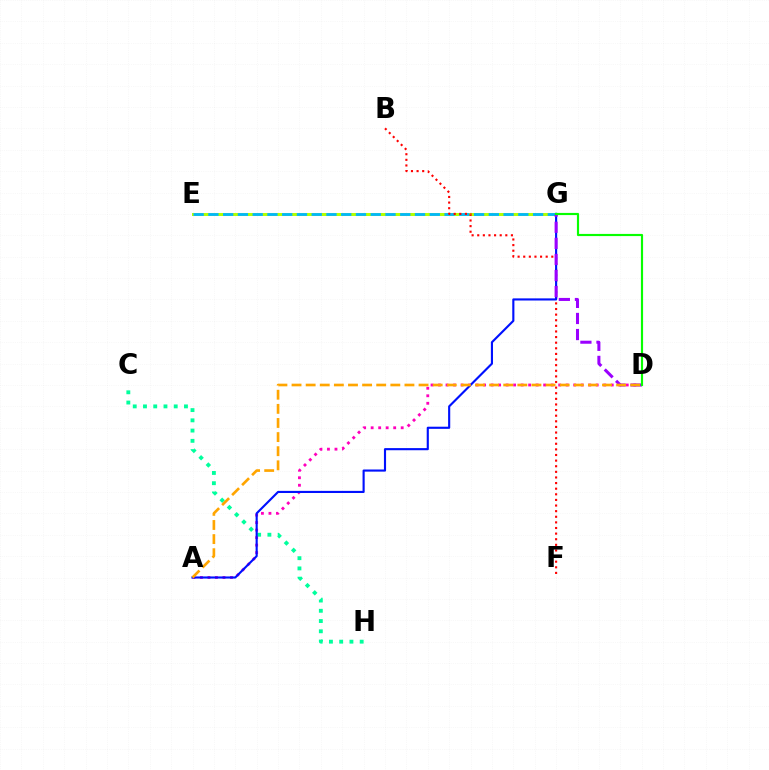{('E', 'G'): [{'color': '#b3ff00', 'line_style': 'solid', 'thickness': 2.17}, {'color': '#00b5ff', 'line_style': 'dashed', 'thickness': 2.0}], ('C', 'H'): [{'color': '#00ff9d', 'line_style': 'dotted', 'thickness': 2.78}], ('A', 'D'): [{'color': '#ff00bd', 'line_style': 'dotted', 'thickness': 2.04}, {'color': '#ffa500', 'line_style': 'dashed', 'thickness': 1.92}], ('B', 'F'): [{'color': '#ff0000', 'line_style': 'dotted', 'thickness': 1.53}], ('A', 'G'): [{'color': '#0010ff', 'line_style': 'solid', 'thickness': 1.53}], ('D', 'G'): [{'color': '#9b00ff', 'line_style': 'dashed', 'thickness': 2.18}, {'color': '#08ff00', 'line_style': 'solid', 'thickness': 1.56}]}